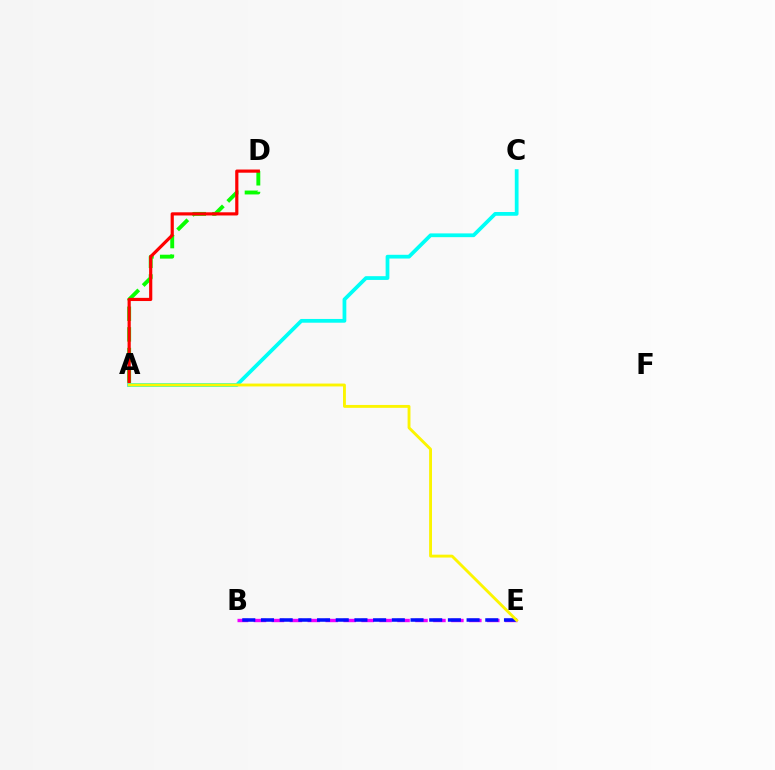{('A', 'D'): [{'color': '#08ff00', 'line_style': 'dashed', 'thickness': 2.8}, {'color': '#ff0000', 'line_style': 'solid', 'thickness': 2.29}], ('B', 'E'): [{'color': '#ee00ff', 'line_style': 'dashed', 'thickness': 2.44}, {'color': '#0010ff', 'line_style': 'dashed', 'thickness': 2.54}], ('A', 'C'): [{'color': '#00fff6', 'line_style': 'solid', 'thickness': 2.7}], ('A', 'E'): [{'color': '#fcf500', 'line_style': 'solid', 'thickness': 2.07}]}